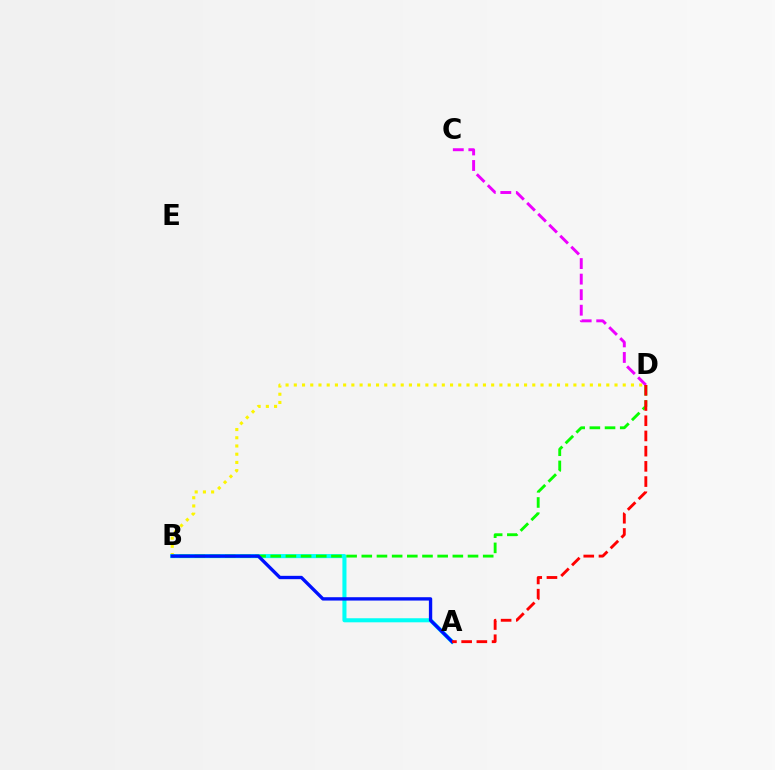{('B', 'D'): [{'color': '#fcf500', 'line_style': 'dotted', 'thickness': 2.23}, {'color': '#08ff00', 'line_style': 'dashed', 'thickness': 2.06}], ('A', 'B'): [{'color': '#00fff6', 'line_style': 'solid', 'thickness': 2.93}, {'color': '#0010ff', 'line_style': 'solid', 'thickness': 2.41}], ('C', 'D'): [{'color': '#ee00ff', 'line_style': 'dashed', 'thickness': 2.11}], ('A', 'D'): [{'color': '#ff0000', 'line_style': 'dashed', 'thickness': 2.07}]}